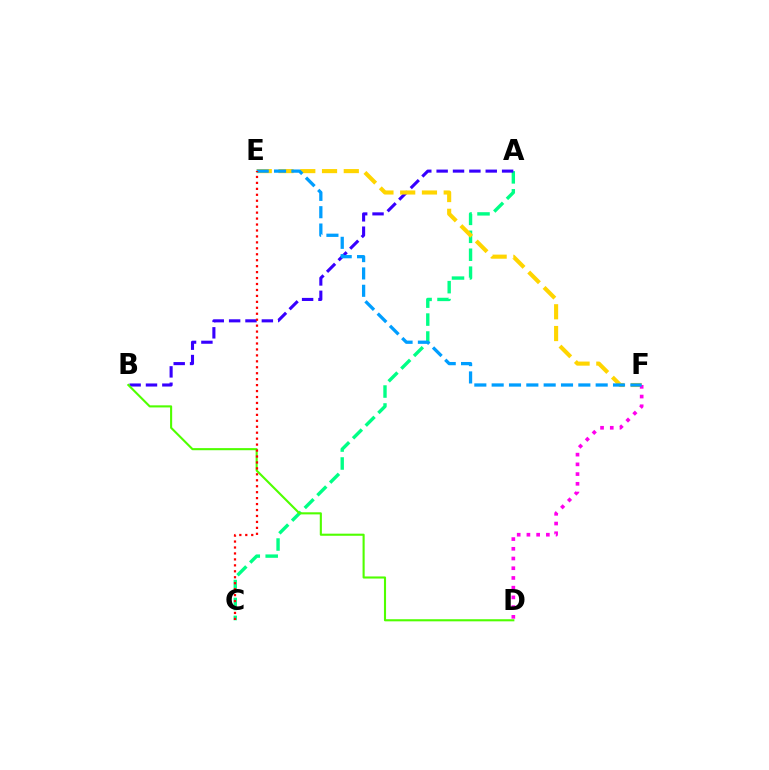{('A', 'C'): [{'color': '#00ff86', 'line_style': 'dashed', 'thickness': 2.44}], ('A', 'B'): [{'color': '#3700ff', 'line_style': 'dashed', 'thickness': 2.22}], ('E', 'F'): [{'color': '#ffd500', 'line_style': 'dashed', 'thickness': 2.96}, {'color': '#009eff', 'line_style': 'dashed', 'thickness': 2.36}], ('D', 'F'): [{'color': '#ff00ed', 'line_style': 'dotted', 'thickness': 2.64}], ('B', 'D'): [{'color': '#4fff00', 'line_style': 'solid', 'thickness': 1.52}], ('C', 'E'): [{'color': '#ff0000', 'line_style': 'dotted', 'thickness': 1.62}]}